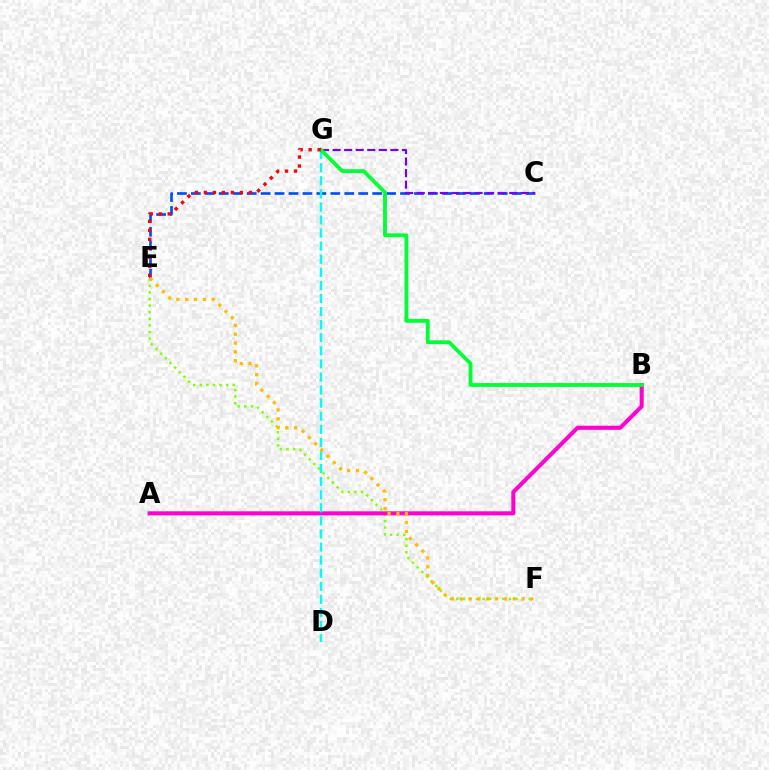{('C', 'E'): [{'color': '#004bff', 'line_style': 'dashed', 'thickness': 1.89}], ('E', 'F'): [{'color': '#84ff00', 'line_style': 'dotted', 'thickness': 1.79}, {'color': '#ffbd00', 'line_style': 'dotted', 'thickness': 2.4}], ('A', 'B'): [{'color': '#ff00cf', 'line_style': 'solid', 'thickness': 2.92}], ('C', 'G'): [{'color': '#7200ff', 'line_style': 'dashed', 'thickness': 1.57}], ('D', 'G'): [{'color': '#00fff6', 'line_style': 'dashed', 'thickness': 1.78}], ('B', 'G'): [{'color': '#00ff39', 'line_style': 'solid', 'thickness': 2.75}], ('E', 'G'): [{'color': '#ff0000', 'line_style': 'dotted', 'thickness': 2.45}]}